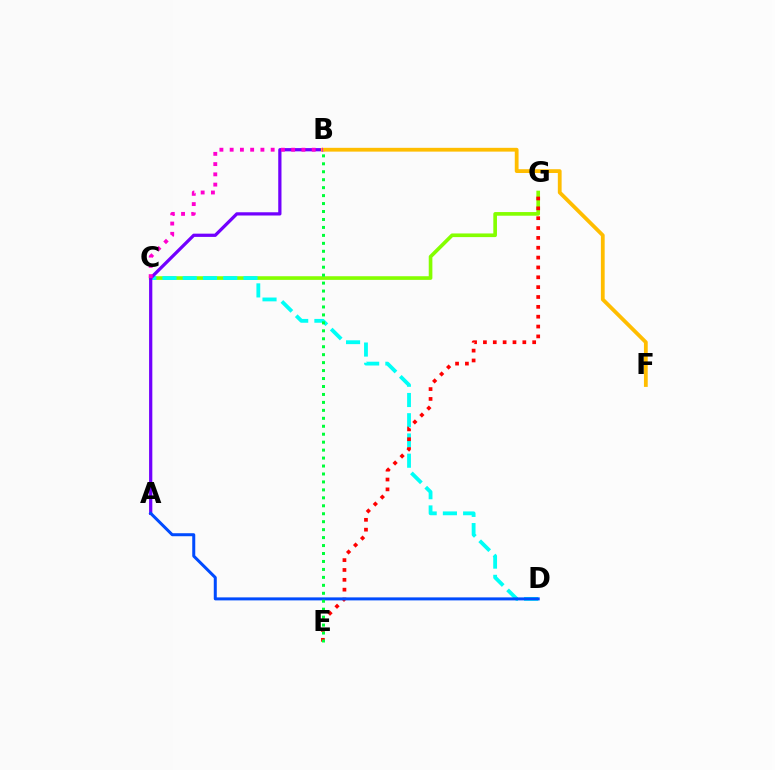{('C', 'G'): [{'color': '#84ff00', 'line_style': 'solid', 'thickness': 2.63}], ('C', 'D'): [{'color': '#00fff6', 'line_style': 'dashed', 'thickness': 2.75}], ('E', 'G'): [{'color': '#ff0000', 'line_style': 'dotted', 'thickness': 2.68}], ('A', 'B'): [{'color': '#7200ff', 'line_style': 'solid', 'thickness': 2.33}], ('B', 'F'): [{'color': '#ffbd00', 'line_style': 'solid', 'thickness': 2.73}], ('B', 'C'): [{'color': '#ff00cf', 'line_style': 'dotted', 'thickness': 2.79}], ('A', 'D'): [{'color': '#004bff', 'line_style': 'solid', 'thickness': 2.16}], ('B', 'E'): [{'color': '#00ff39', 'line_style': 'dotted', 'thickness': 2.16}]}